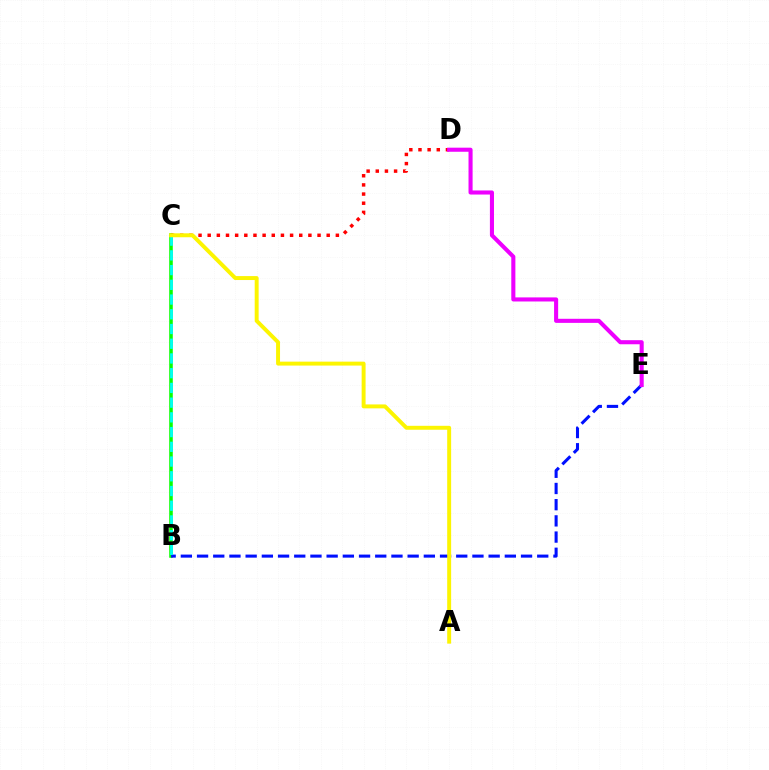{('B', 'C'): [{'color': '#08ff00', 'line_style': 'solid', 'thickness': 2.56}, {'color': '#00fff6', 'line_style': 'dashed', 'thickness': 2.0}], ('B', 'E'): [{'color': '#0010ff', 'line_style': 'dashed', 'thickness': 2.2}], ('C', 'D'): [{'color': '#ff0000', 'line_style': 'dotted', 'thickness': 2.49}], ('A', 'C'): [{'color': '#fcf500', 'line_style': 'solid', 'thickness': 2.83}], ('D', 'E'): [{'color': '#ee00ff', 'line_style': 'solid', 'thickness': 2.94}]}